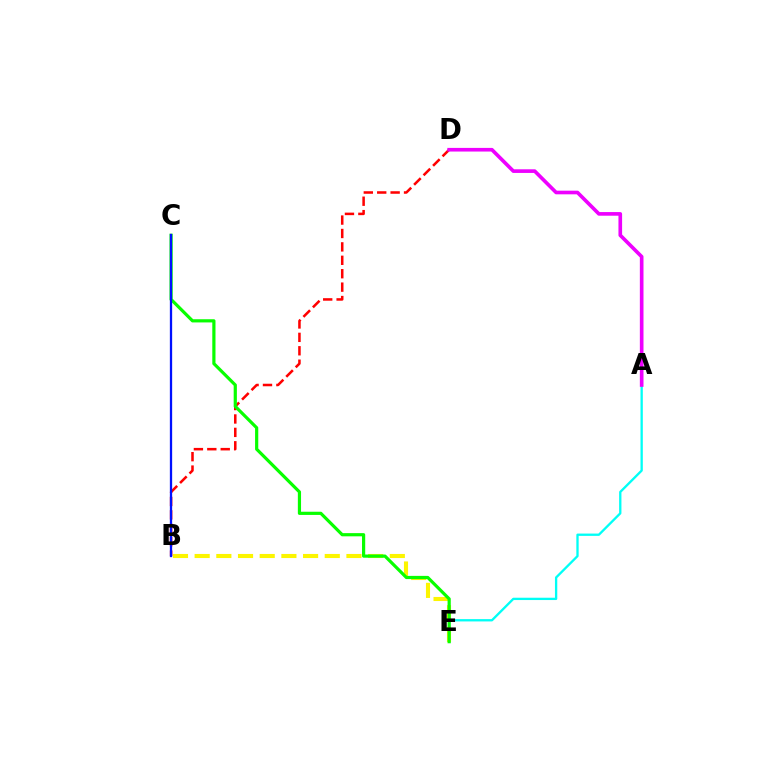{('B', 'D'): [{'color': '#ff0000', 'line_style': 'dashed', 'thickness': 1.82}], ('A', 'E'): [{'color': '#00fff6', 'line_style': 'solid', 'thickness': 1.67}], ('B', 'E'): [{'color': '#fcf500', 'line_style': 'dashed', 'thickness': 2.95}], ('C', 'E'): [{'color': '#08ff00', 'line_style': 'solid', 'thickness': 2.3}], ('B', 'C'): [{'color': '#0010ff', 'line_style': 'solid', 'thickness': 1.65}], ('A', 'D'): [{'color': '#ee00ff', 'line_style': 'solid', 'thickness': 2.63}]}